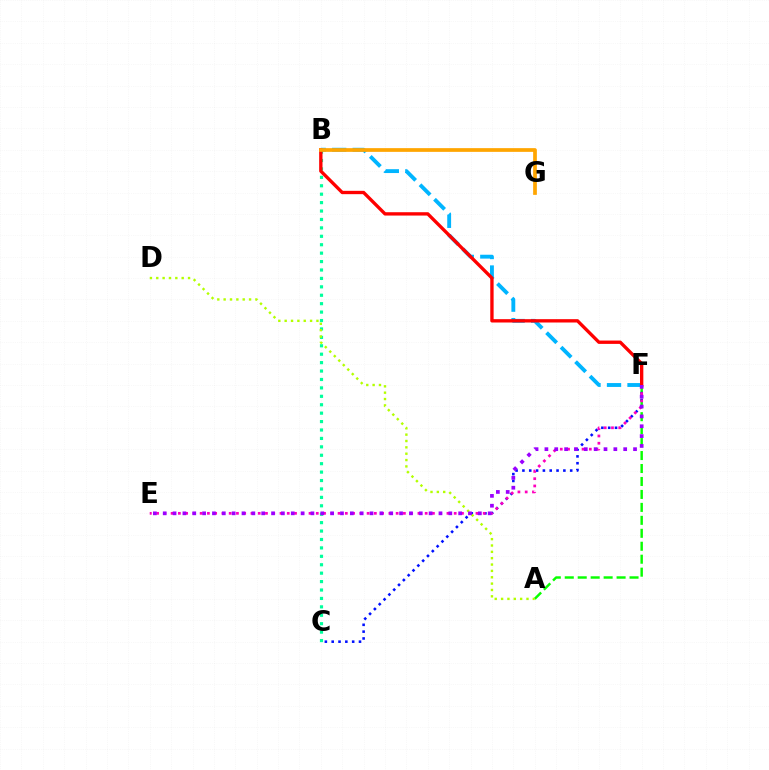{('B', 'C'): [{'color': '#00ff9d', 'line_style': 'dotted', 'thickness': 2.29}], ('A', 'F'): [{'color': '#08ff00', 'line_style': 'dashed', 'thickness': 1.76}], ('C', 'F'): [{'color': '#0010ff', 'line_style': 'dotted', 'thickness': 1.85}], ('A', 'D'): [{'color': '#b3ff00', 'line_style': 'dotted', 'thickness': 1.73}], ('E', 'F'): [{'color': '#ff00bd', 'line_style': 'dotted', 'thickness': 1.97}, {'color': '#9b00ff', 'line_style': 'dotted', 'thickness': 2.68}], ('B', 'F'): [{'color': '#00b5ff', 'line_style': 'dashed', 'thickness': 2.78}, {'color': '#ff0000', 'line_style': 'solid', 'thickness': 2.4}], ('B', 'G'): [{'color': '#ffa500', 'line_style': 'solid', 'thickness': 2.68}]}